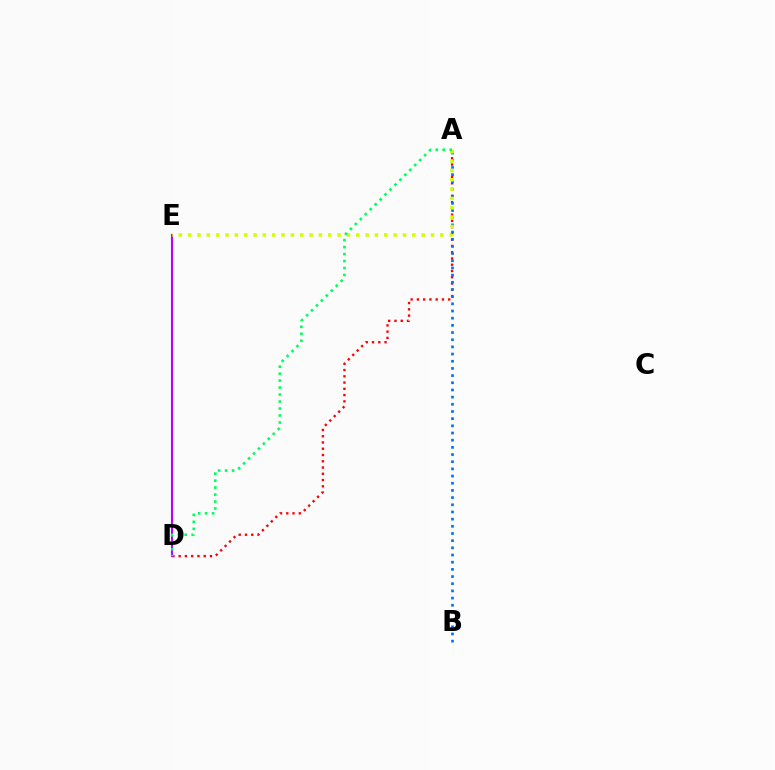{('A', 'D'): [{'color': '#ff0000', 'line_style': 'dotted', 'thickness': 1.7}, {'color': '#00ff5c', 'line_style': 'dotted', 'thickness': 1.89}], ('A', 'B'): [{'color': '#0074ff', 'line_style': 'dotted', 'thickness': 1.95}], ('D', 'E'): [{'color': '#b900ff', 'line_style': 'solid', 'thickness': 1.51}], ('A', 'E'): [{'color': '#d1ff00', 'line_style': 'dotted', 'thickness': 2.54}]}